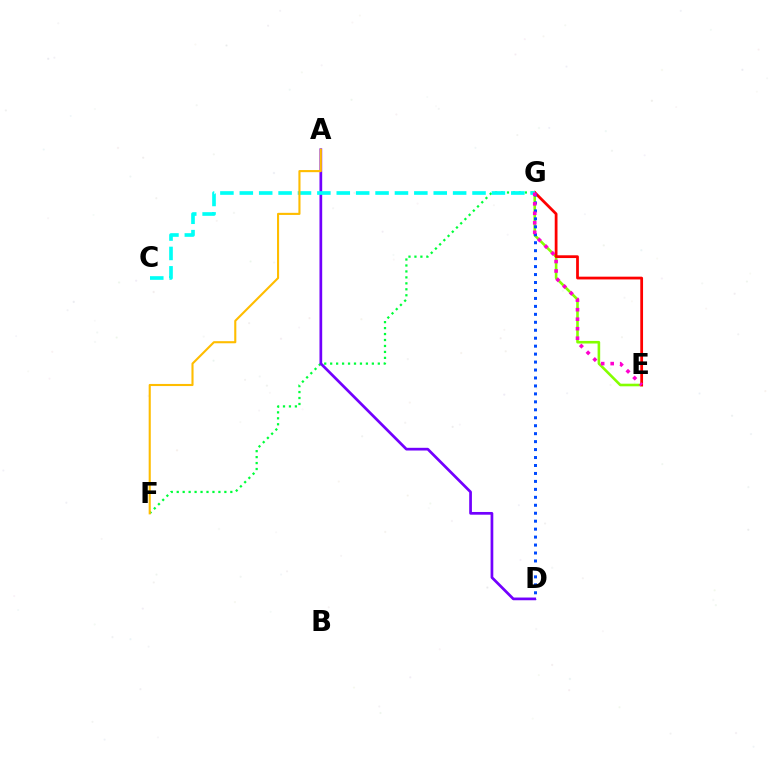{('E', 'G'): [{'color': '#84ff00', 'line_style': 'solid', 'thickness': 1.87}, {'color': '#ff0000', 'line_style': 'solid', 'thickness': 1.99}, {'color': '#ff00cf', 'line_style': 'dotted', 'thickness': 2.58}], ('F', 'G'): [{'color': '#00ff39', 'line_style': 'dotted', 'thickness': 1.62}], ('D', 'G'): [{'color': '#004bff', 'line_style': 'dotted', 'thickness': 2.16}], ('A', 'D'): [{'color': '#7200ff', 'line_style': 'solid', 'thickness': 1.96}], ('C', 'G'): [{'color': '#00fff6', 'line_style': 'dashed', 'thickness': 2.63}], ('A', 'F'): [{'color': '#ffbd00', 'line_style': 'solid', 'thickness': 1.52}]}